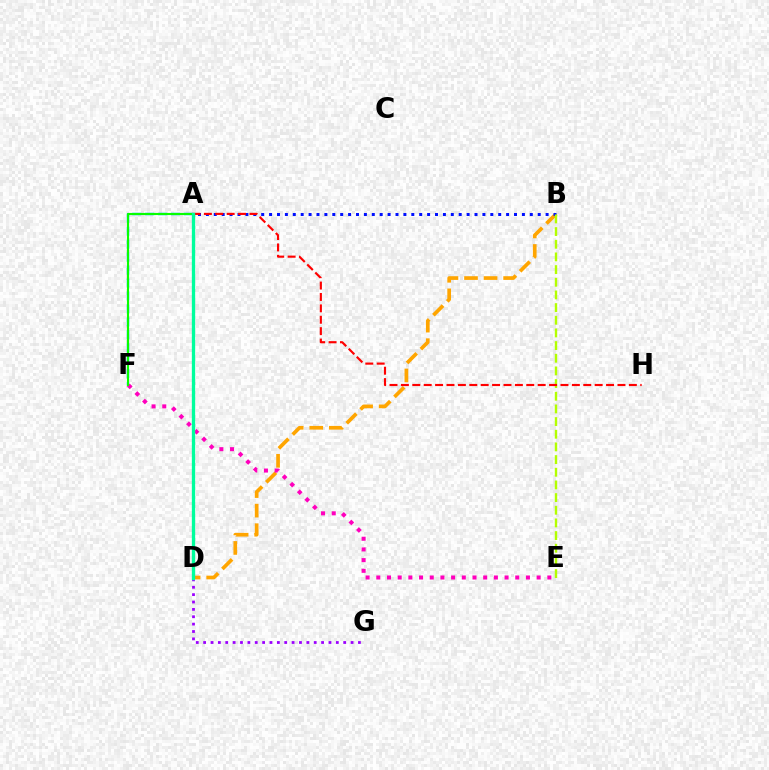{('A', 'F'): [{'color': '#00b5ff', 'line_style': 'dashed', 'thickness': 1.76}, {'color': '#08ff00', 'line_style': 'solid', 'thickness': 1.52}], ('B', 'D'): [{'color': '#ffa500', 'line_style': 'dashed', 'thickness': 2.66}], ('E', 'F'): [{'color': '#ff00bd', 'line_style': 'dotted', 'thickness': 2.9}], ('D', 'G'): [{'color': '#9b00ff', 'line_style': 'dotted', 'thickness': 2.0}], ('A', 'B'): [{'color': '#0010ff', 'line_style': 'dotted', 'thickness': 2.15}], ('B', 'E'): [{'color': '#b3ff00', 'line_style': 'dashed', 'thickness': 1.72}], ('A', 'H'): [{'color': '#ff0000', 'line_style': 'dashed', 'thickness': 1.55}], ('A', 'D'): [{'color': '#00ff9d', 'line_style': 'solid', 'thickness': 2.39}]}